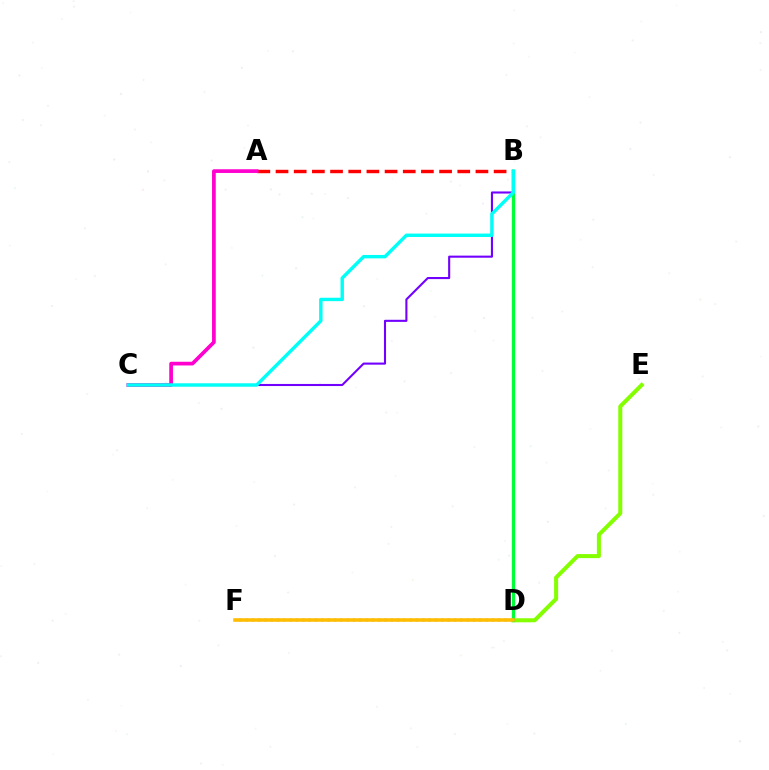{('B', 'C'): [{'color': '#7200ff', 'line_style': 'solid', 'thickness': 1.51}, {'color': '#00fff6', 'line_style': 'solid', 'thickness': 2.46}], ('A', 'B'): [{'color': '#ff0000', 'line_style': 'dashed', 'thickness': 2.47}], ('D', 'F'): [{'color': '#004bff', 'line_style': 'dotted', 'thickness': 1.72}, {'color': '#ffbd00', 'line_style': 'solid', 'thickness': 2.58}], ('D', 'E'): [{'color': '#84ff00', 'line_style': 'solid', 'thickness': 2.9}], ('B', 'D'): [{'color': '#00ff39', 'line_style': 'solid', 'thickness': 2.37}], ('A', 'C'): [{'color': '#ff00cf', 'line_style': 'solid', 'thickness': 2.67}]}